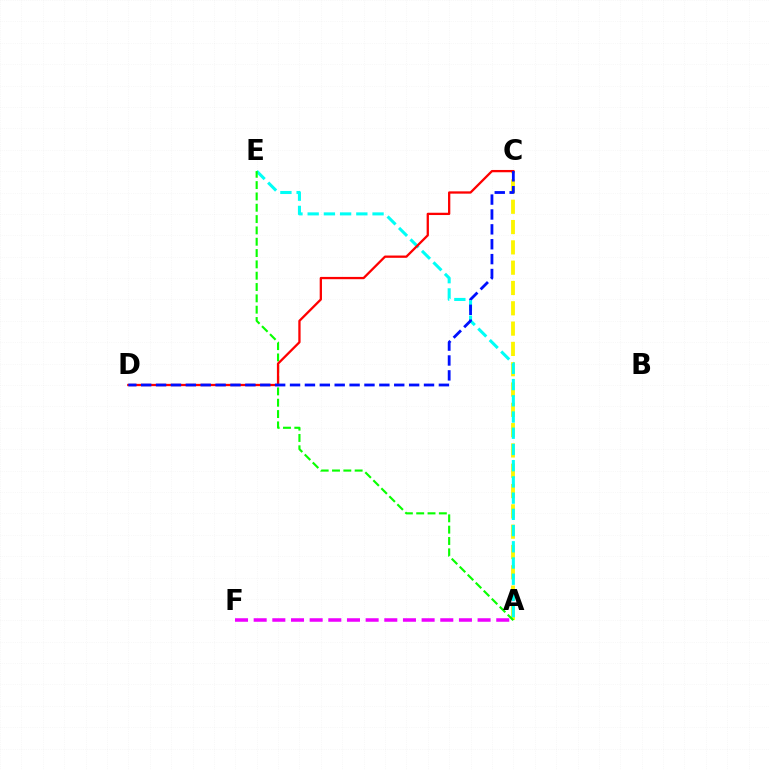{('A', 'C'): [{'color': '#fcf500', 'line_style': 'dashed', 'thickness': 2.76}], ('A', 'F'): [{'color': '#ee00ff', 'line_style': 'dashed', 'thickness': 2.54}], ('A', 'E'): [{'color': '#00fff6', 'line_style': 'dashed', 'thickness': 2.2}, {'color': '#08ff00', 'line_style': 'dashed', 'thickness': 1.54}], ('C', 'D'): [{'color': '#ff0000', 'line_style': 'solid', 'thickness': 1.65}, {'color': '#0010ff', 'line_style': 'dashed', 'thickness': 2.02}]}